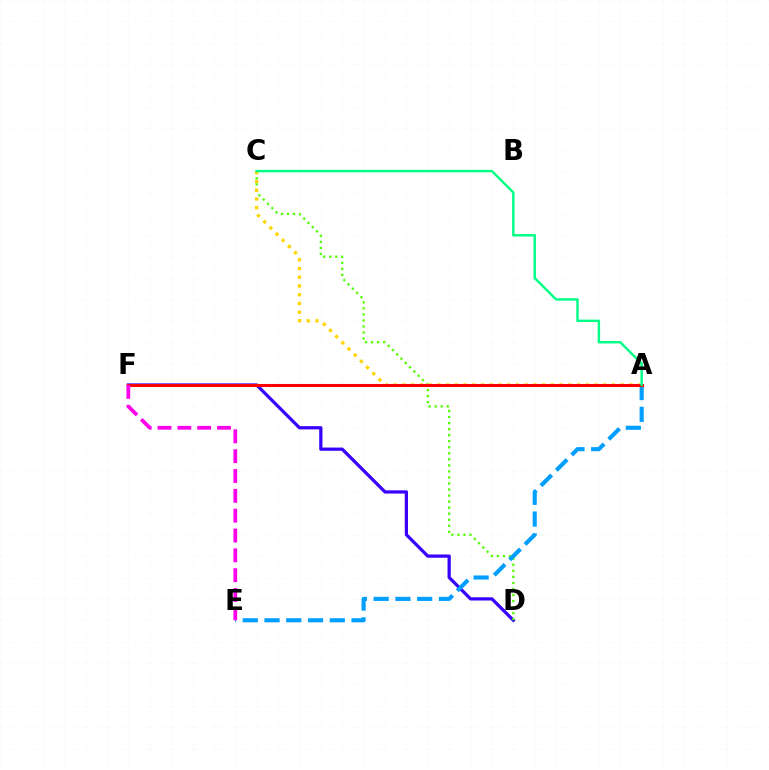{('D', 'F'): [{'color': '#3700ff', 'line_style': 'solid', 'thickness': 2.33}], ('C', 'D'): [{'color': '#4fff00', 'line_style': 'dotted', 'thickness': 1.64}], ('A', 'C'): [{'color': '#ffd500', 'line_style': 'dotted', 'thickness': 2.37}, {'color': '#00ff86', 'line_style': 'solid', 'thickness': 1.75}], ('A', 'E'): [{'color': '#009eff', 'line_style': 'dashed', 'thickness': 2.96}], ('A', 'F'): [{'color': '#ff0000', 'line_style': 'solid', 'thickness': 2.2}], ('E', 'F'): [{'color': '#ff00ed', 'line_style': 'dashed', 'thickness': 2.69}]}